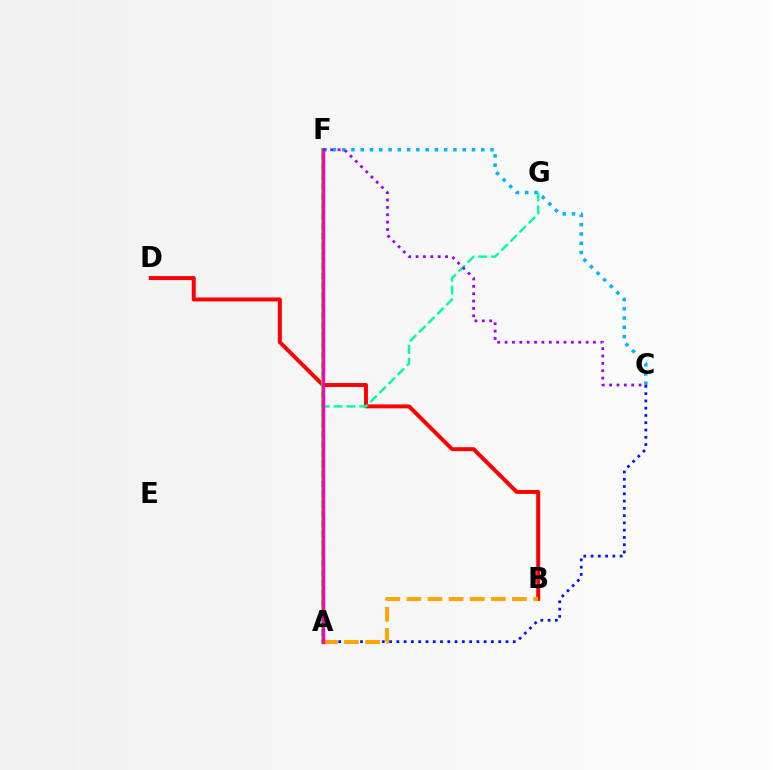{('B', 'D'): [{'color': '#ff0000', 'line_style': 'solid', 'thickness': 2.85}], ('A', 'F'): [{'color': '#08ff00', 'line_style': 'solid', 'thickness': 2.71}, {'color': '#b3ff00', 'line_style': 'dotted', 'thickness': 2.69}, {'color': '#ff00bd', 'line_style': 'solid', 'thickness': 2.43}], ('A', 'C'): [{'color': '#0010ff', 'line_style': 'dotted', 'thickness': 1.98}], ('A', 'B'): [{'color': '#ffa500', 'line_style': 'dashed', 'thickness': 2.87}], ('A', 'G'): [{'color': '#00ff9d', 'line_style': 'dashed', 'thickness': 1.75}], ('C', 'F'): [{'color': '#00b5ff', 'line_style': 'dotted', 'thickness': 2.52}, {'color': '#9b00ff', 'line_style': 'dotted', 'thickness': 2.0}]}